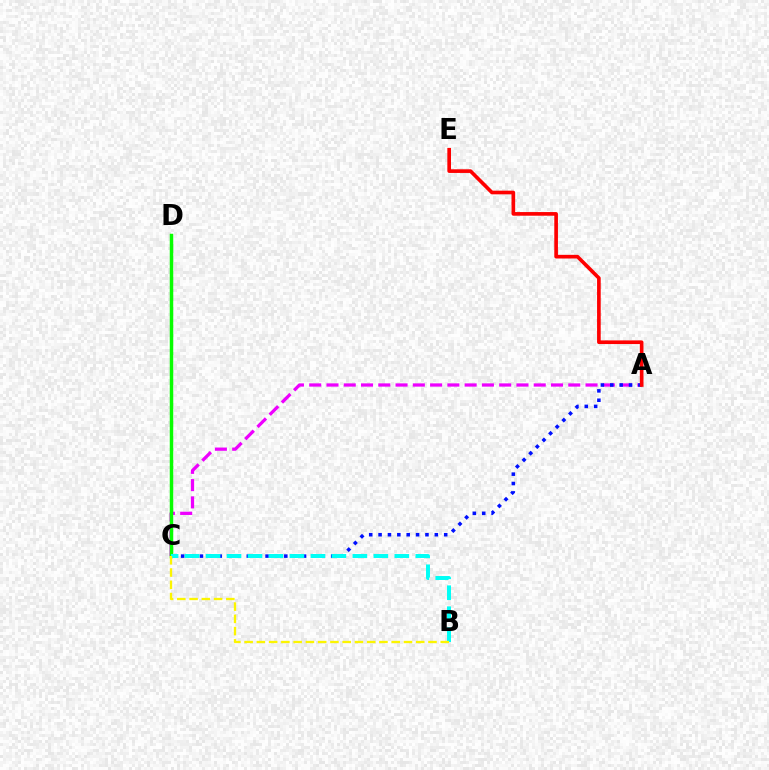{('A', 'C'): [{'color': '#ee00ff', 'line_style': 'dashed', 'thickness': 2.35}, {'color': '#0010ff', 'line_style': 'dotted', 'thickness': 2.55}], ('C', 'D'): [{'color': '#08ff00', 'line_style': 'solid', 'thickness': 2.51}], ('A', 'E'): [{'color': '#ff0000', 'line_style': 'solid', 'thickness': 2.63}], ('B', 'C'): [{'color': '#00fff6', 'line_style': 'dashed', 'thickness': 2.85}, {'color': '#fcf500', 'line_style': 'dashed', 'thickness': 1.67}]}